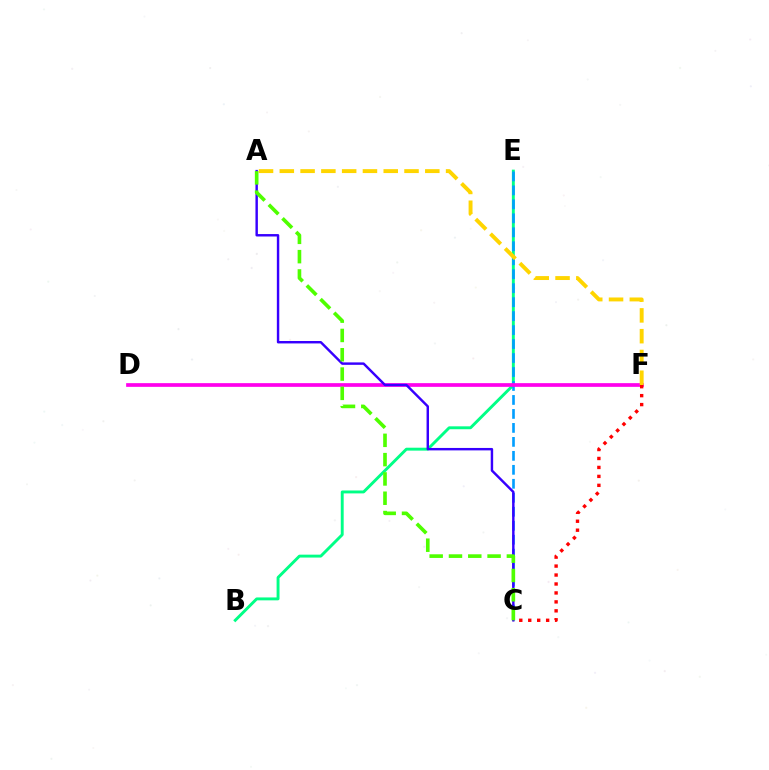{('B', 'E'): [{'color': '#00ff86', 'line_style': 'solid', 'thickness': 2.09}], ('C', 'E'): [{'color': '#009eff', 'line_style': 'dashed', 'thickness': 1.9}], ('D', 'F'): [{'color': '#ff00ed', 'line_style': 'solid', 'thickness': 2.67}], ('C', 'F'): [{'color': '#ff0000', 'line_style': 'dotted', 'thickness': 2.43}], ('A', 'C'): [{'color': '#3700ff', 'line_style': 'solid', 'thickness': 1.75}, {'color': '#4fff00', 'line_style': 'dashed', 'thickness': 2.62}], ('A', 'F'): [{'color': '#ffd500', 'line_style': 'dashed', 'thickness': 2.82}]}